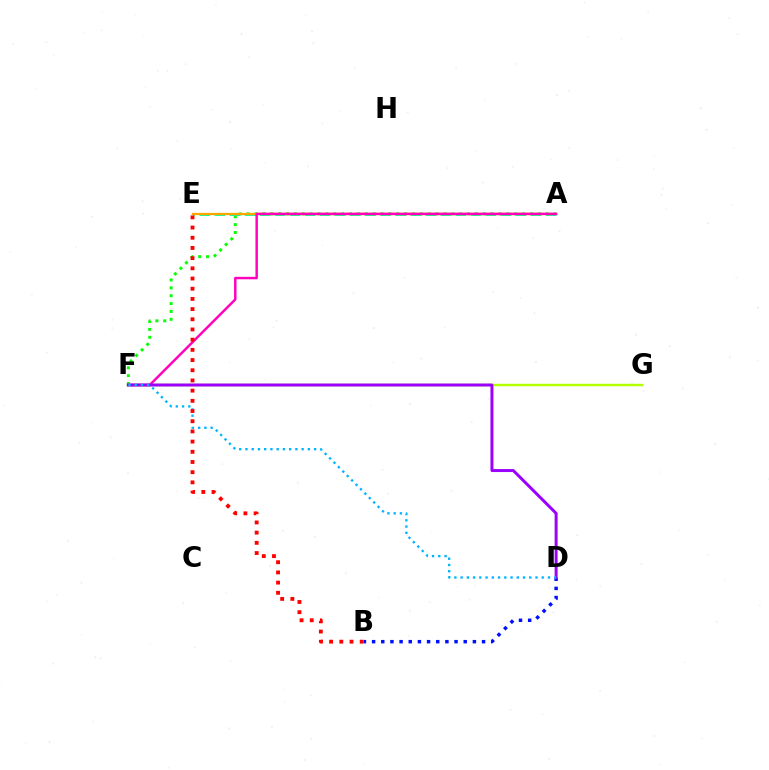{('A', 'F'): [{'color': '#08ff00', 'line_style': 'dotted', 'thickness': 2.14}, {'color': '#ff00bd', 'line_style': 'solid', 'thickness': 1.76}], ('A', 'E'): [{'color': '#00ff9d', 'line_style': 'dashed', 'thickness': 2.05}, {'color': '#ffa500', 'line_style': 'solid', 'thickness': 1.62}], ('F', 'G'): [{'color': '#b3ff00', 'line_style': 'solid', 'thickness': 1.76}], ('B', 'D'): [{'color': '#0010ff', 'line_style': 'dotted', 'thickness': 2.49}], ('D', 'F'): [{'color': '#9b00ff', 'line_style': 'solid', 'thickness': 2.14}, {'color': '#00b5ff', 'line_style': 'dotted', 'thickness': 1.7}], ('B', 'E'): [{'color': '#ff0000', 'line_style': 'dotted', 'thickness': 2.77}]}